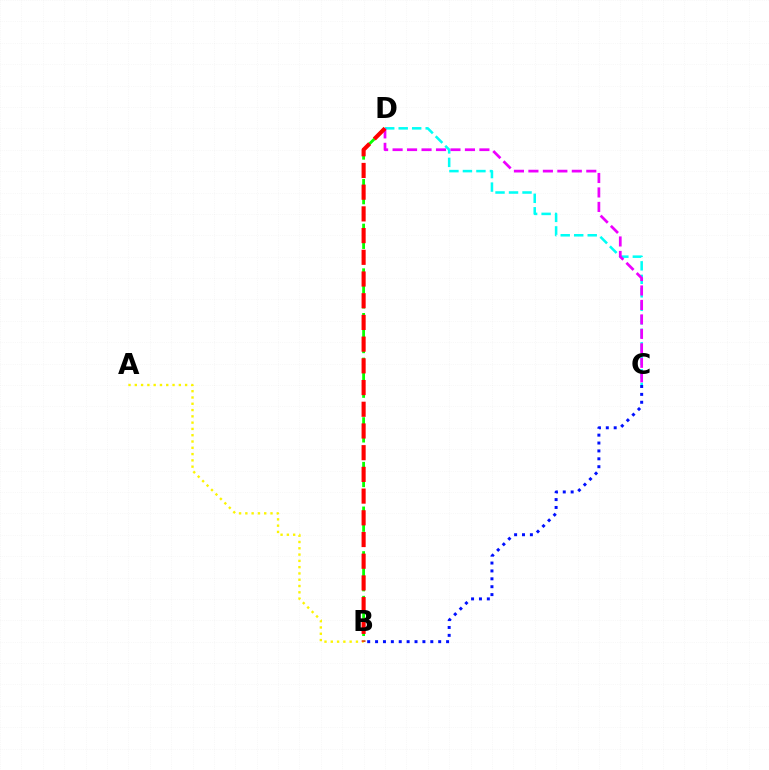{('B', 'C'): [{'color': '#0010ff', 'line_style': 'dotted', 'thickness': 2.14}], ('B', 'D'): [{'color': '#08ff00', 'line_style': 'dashed', 'thickness': 2.02}, {'color': '#ff0000', 'line_style': 'dashed', 'thickness': 2.95}], ('C', 'D'): [{'color': '#00fff6', 'line_style': 'dashed', 'thickness': 1.83}, {'color': '#ee00ff', 'line_style': 'dashed', 'thickness': 1.97}], ('A', 'B'): [{'color': '#fcf500', 'line_style': 'dotted', 'thickness': 1.71}]}